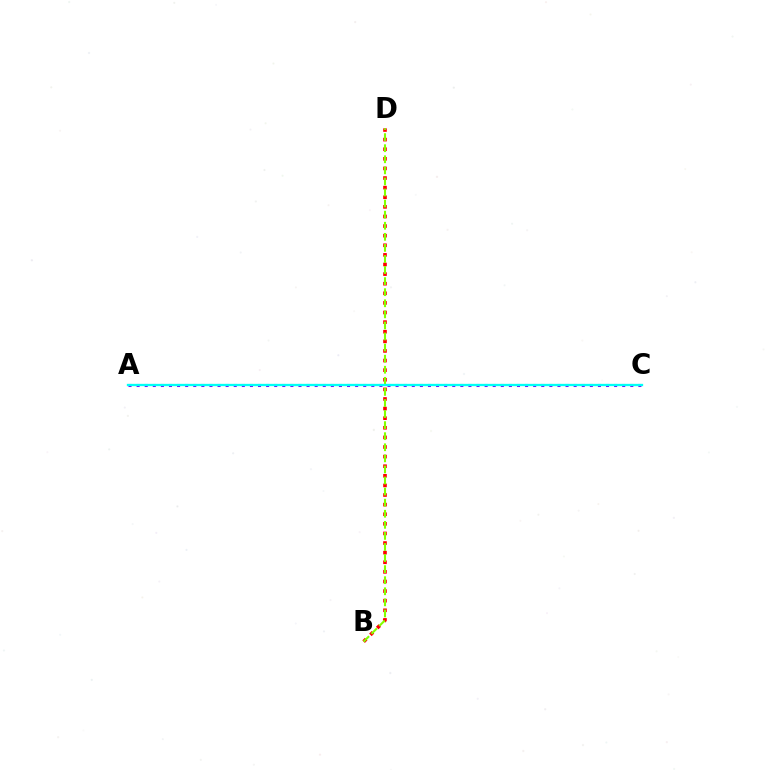{('A', 'C'): [{'color': '#7200ff', 'line_style': 'dotted', 'thickness': 2.2}, {'color': '#00fff6', 'line_style': 'solid', 'thickness': 1.66}], ('B', 'D'): [{'color': '#ff0000', 'line_style': 'dotted', 'thickness': 2.61}, {'color': '#84ff00', 'line_style': 'dashed', 'thickness': 1.5}]}